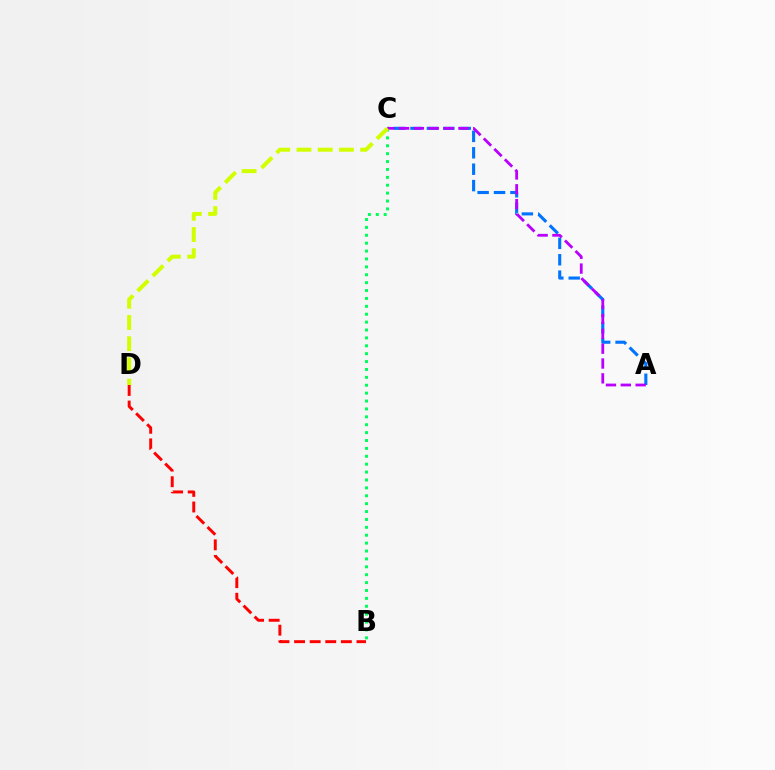{('A', 'C'): [{'color': '#0074ff', 'line_style': 'dashed', 'thickness': 2.23}, {'color': '#b900ff', 'line_style': 'dashed', 'thickness': 2.02}], ('B', 'D'): [{'color': '#ff0000', 'line_style': 'dashed', 'thickness': 2.12}], ('B', 'C'): [{'color': '#00ff5c', 'line_style': 'dotted', 'thickness': 2.14}], ('C', 'D'): [{'color': '#d1ff00', 'line_style': 'dashed', 'thickness': 2.88}]}